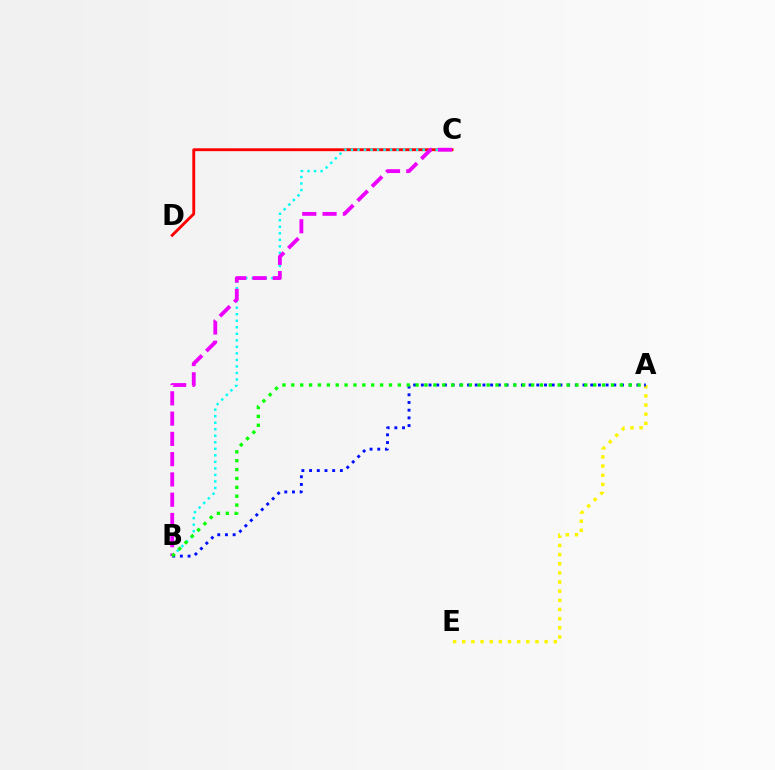{('C', 'D'): [{'color': '#ff0000', 'line_style': 'solid', 'thickness': 2.06}], ('A', 'E'): [{'color': '#fcf500', 'line_style': 'dotted', 'thickness': 2.49}], ('B', 'C'): [{'color': '#00fff6', 'line_style': 'dotted', 'thickness': 1.77}, {'color': '#ee00ff', 'line_style': 'dashed', 'thickness': 2.75}], ('A', 'B'): [{'color': '#0010ff', 'line_style': 'dotted', 'thickness': 2.09}, {'color': '#08ff00', 'line_style': 'dotted', 'thickness': 2.41}]}